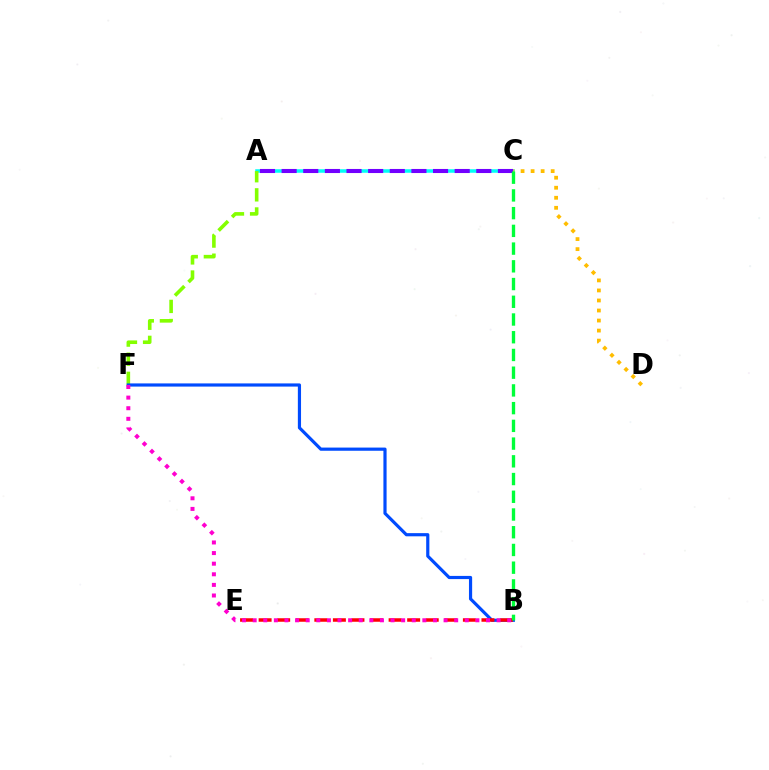{('A', 'C'): [{'color': '#00fff6', 'line_style': 'solid', 'thickness': 2.54}, {'color': '#7200ff', 'line_style': 'dashed', 'thickness': 2.94}], ('C', 'D'): [{'color': '#ffbd00', 'line_style': 'dotted', 'thickness': 2.73}], ('A', 'F'): [{'color': '#84ff00', 'line_style': 'dashed', 'thickness': 2.6}], ('B', 'F'): [{'color': '#004bff', 'line_style': 'solid', 'thickness': 2.29}, {'color': '#ff00cf', 'line_style': 'dotted', 'thickness': 2.88}], ('B', 'E'): [{'color': '#ff0000', 'line_style': 'dashed', 'thickness': 2.52}], ('B', 'C'): [{'color': '#00ff39', 'line_style': 'dashed', 'thickness': 2.41}]}